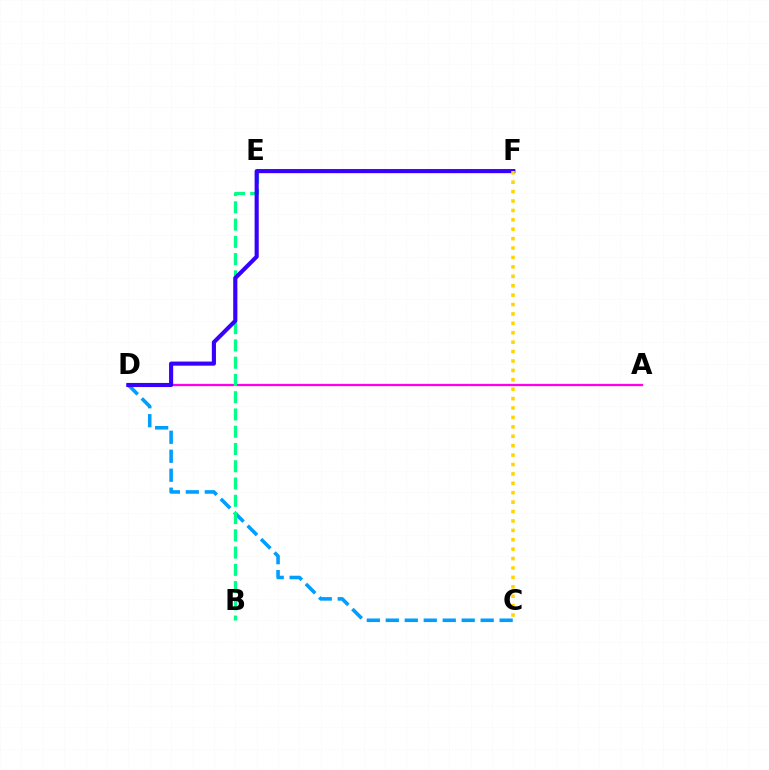{('C', 'D'): [{'color': '#009eff', 'line_style': 'dashed', 'thickness': 2.58}], ('A', 'D'): [{'color': '#ff00ed', 'line_style': 'solid', 'thickness': 1.64}], ('E', 'F'): [{'color': '#ff0000', 'line_style': 'dashed', 'thickness': 2.07}, {'color': '#4fff00', 'line_style': 'dotted', 'thickness': 2.58}], ('B', 'E'): [{'color': '#00ff86', 'line_style': 'dashed', 'thickness': 2.35}], ('D', 'F'): [{'color': '#3700ff', 'line_style': 'solid', 'thickness': 2.96}], ('C', 'F'): [{'color': '#ffd500', 'line_style': 'dotted', 'thickness': 2.56}]}